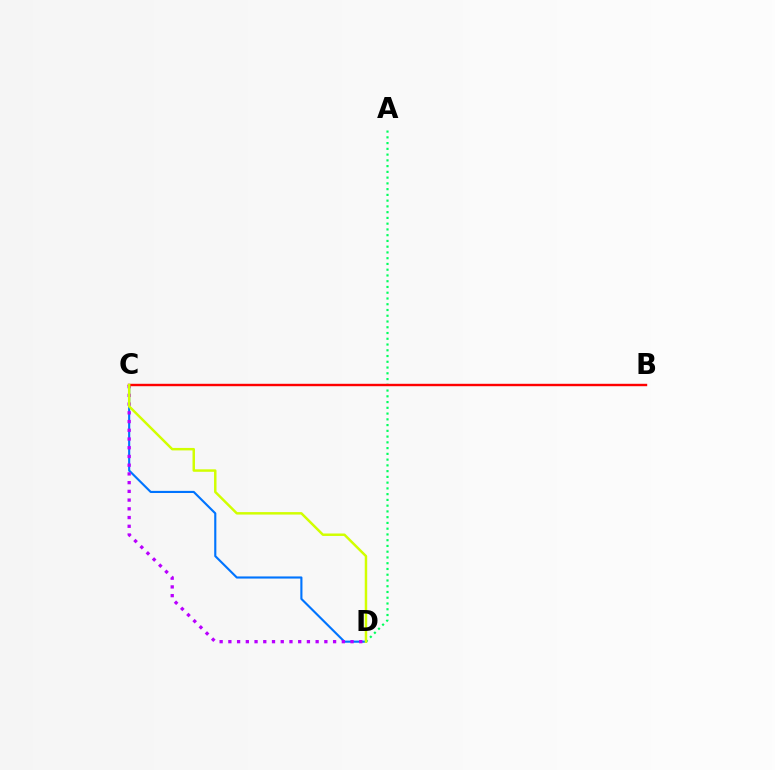{('C', 'D'): [{'color': '#0074ff', 'line_style': 'solid', 'thickness': 1.53}, {'color': '#b900ff', 'line_style': 'dotted', 'thickness': 2.37}, {'color': '#d1ff00', 'line_style': 'solid', 'thickness': 1.78}], ('A', 'D'): [{'color': '#00ff5c', 'line_style': 'dotted', 'thickness': 1.56}], ('B', 'C'): [{'color': '#ff0000', 'line_style': 'solid', 'thickness': 1.73}]}